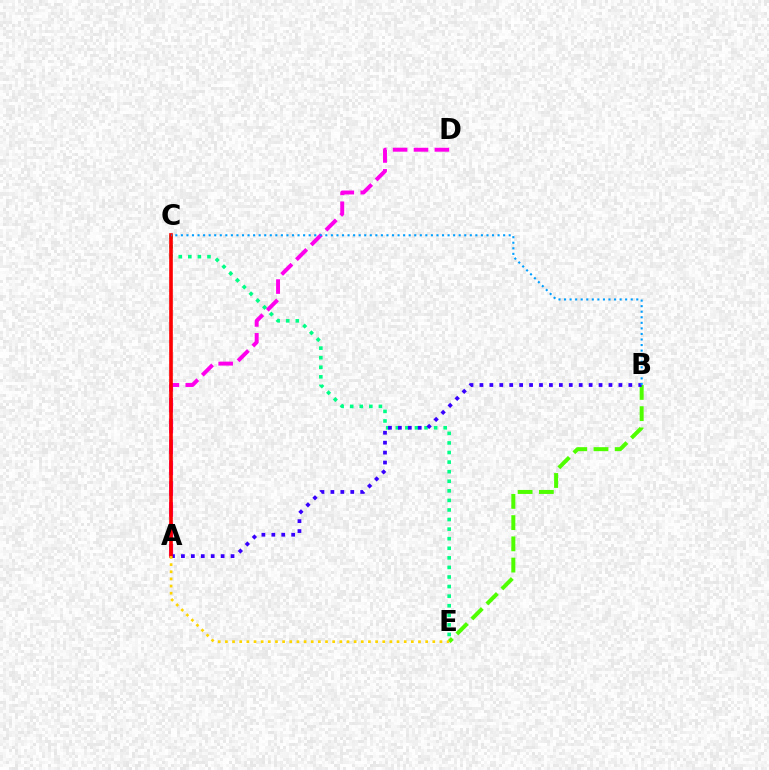{('B', 'E'): [{'color': '#4fff00', 'line_style': 'dashed', 'thickness': 2.88}], ('C', 'E'): [{'color': '#00ff86', 'line_style': 'dotted', 'thickness': 2.6}], ('A', 'D'): [{'color': '#ff00ed', 'line_style': 'dashed', 'thickness': 2.84}], ('A', 'B'): [{'color': '#3700ff', 'line_style': 'dotted', 'thickness': 2.7}], ('A', 'C'): [{'color': '#ff0000', 'line_style': 'solid', 'thickness': 2.62}], ('B', 'C'): [{'color': '#009eff', 'line_style': 'dotted', 'thickness': 1.51}], ('A', 'E'): [{'color': '#ffd500', 'line_style': 'dotted', 'thickness': 1.94}]}